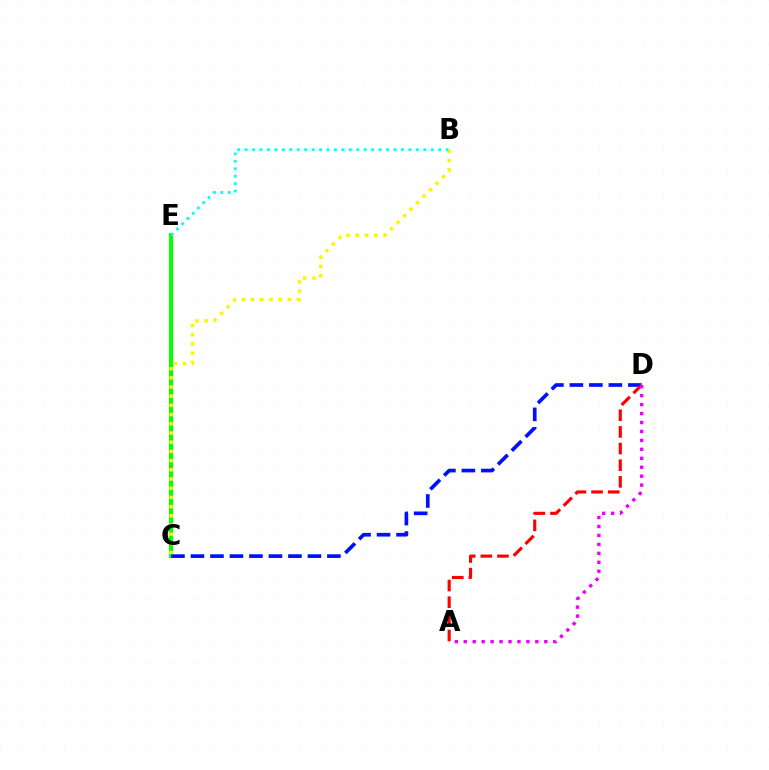{('C', 'E'): [{'color': '#08ff00', 'line_style': 'solid', 'thickness': 2.95}], ('B', 'C'): [{'color': '#fcf500', 'line_style': 'dotted', 'thickness': 2.5}], ('C', 'D'): [{'color': '#0010ff', 'line_style': 'dashed', 'thickness': 2.65}], ('B', 'E'): [{'color': '#00fff6', 'line_style': 'dotted', 'thickness': 2.02}], ('A', 'D'): [{'color': '#ff0000', 'line_style': 'dashed', 'thickness': 2.26}, {'color': '#ee00ff', 'line_style': 'dotted', 'thickness': 2.43}]}